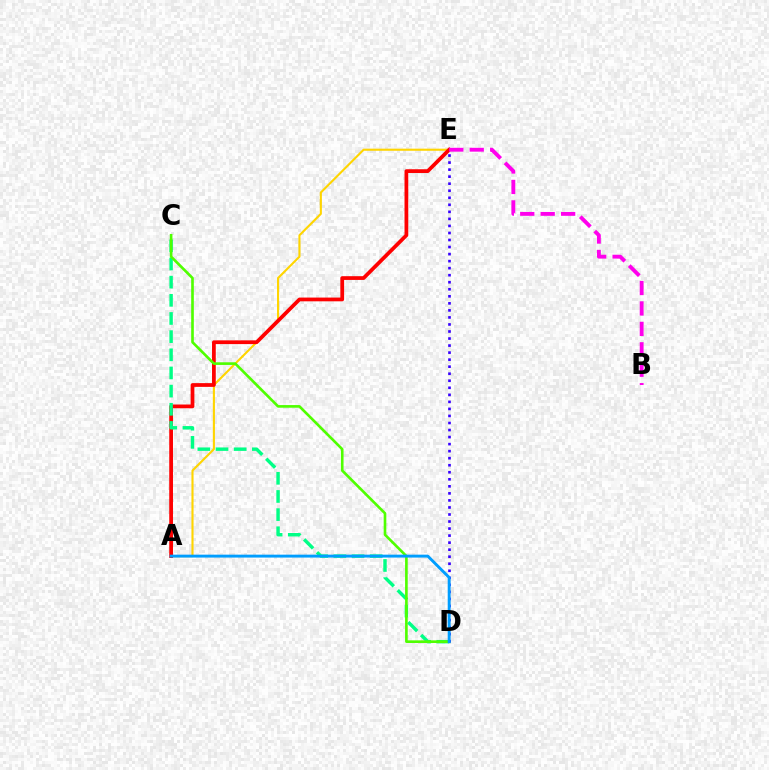{('A', 'E'): [{'color': '#ffd500', 'line_style': 'solid', 'thickness': 1.52}, {'color': '#ff0000', 'line_style': 'solid', 'thickness': 2.7}], ('C', 'D'): [{'color': '#00ff86', 'line_style': 'dashed', 'thickness': 2.47}, {'color': '#4fff00', 'line_style': 'solid', 'thickness': 1.9}], ('B', 'E'): [{'color': '#ff00ed', 'line_style': 'dashed', 'thickness': 2.78}], ('D', 'E'): [{'color': '#3700ff', 'line_style': 'dotted', 'thickness': 1.91}], ('A', 'D'): [{'color': '#009eff', 'line_style': 'solid', 'thickness': 2.1}]}